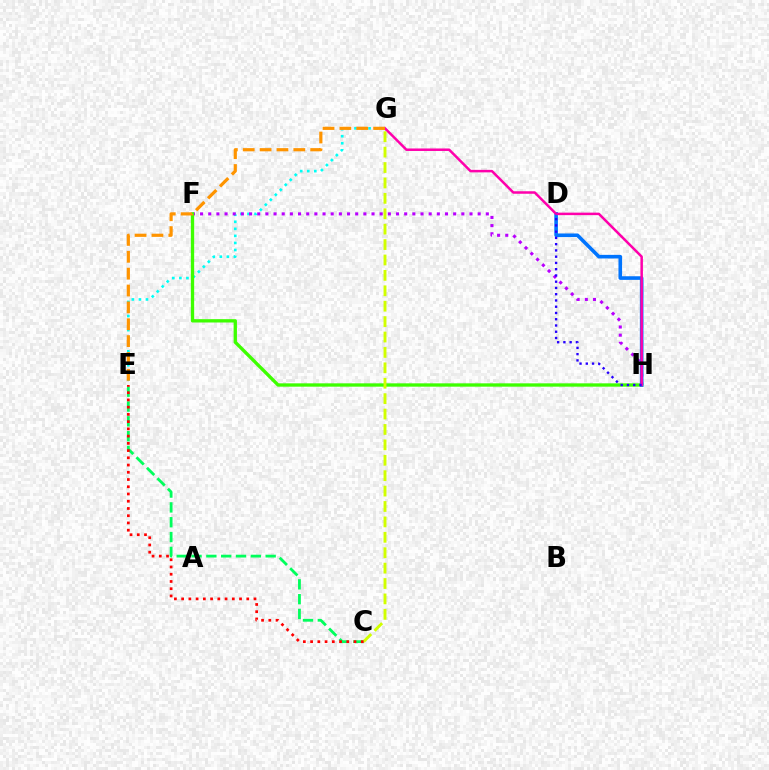{('E', 'G'): [{'color': '#00fff6', 'line_style': 'dotted', 'thickness': 1.91}, {'color': '#ff9400', 'line_style': 'dashed', 'thickness': 2.29}], ('F', 'H'): [{'color': '#b900ff', 'line_style': 'dotted', 'thickness': 2.22}, {'color': '#3dff00', 'line_style': 'solid', 'thickness': 2.39}], ('D', 'H'): [{'color': '#0074ff', 'line_style': 'solid', 'thickness': 2.6}, {'color': '#2500ff', 'line_style': 'dotted', 'thickness': 1.7}], ('C', 'E'): [{'color': '#00ff5c', 'line_style': 'dashed', 'thickness': 2.01}, {'color': '#ff0000', 'line_style': 'dotted', 'thickness': 1.97}], ('G', 'H'): [{'color': '#ff00ac', 'line_style': 'solid', 'thickness': 1.8}], ('C', 'G'): [{'color': '#d1ff00', 'line_style': 'dashed', 'thickness': 2.09}]}